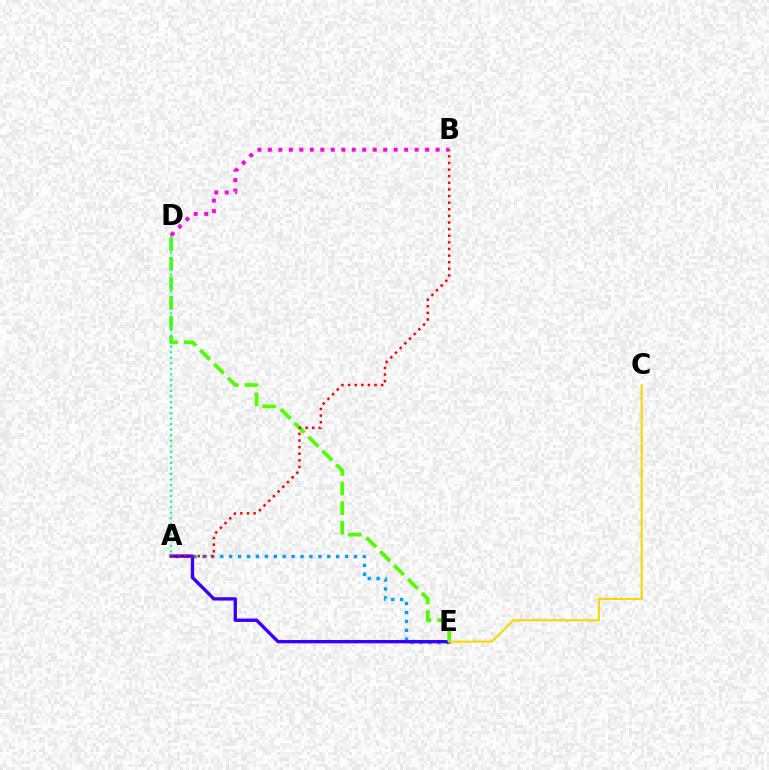{('A', 'E'): [{'color': '#009eff', 'line_style': 'dotted', 'thickness': 2.42}, {'color': '#3700ff', 'line_style': 'solid', 'thickness': 2.41}], ('D', 'E'): [{'color': '#4fff00', 'line_style': 'dashed', 'thickness': 2.66}], ('C', 'E'): [{'color': '#ffd500', 'line_style': 'solid', 'thickness': 1.5}], ('A', 'B'): [{'color': '#ff0000', 'line_style': 'dotted', 'thickness': 1.8}], ('A', 'D'): [{'color': '#00ff86', 'line_style': 'dotted', 'thickness': 1.5}], ('B', 'D'): [{'color': '#ff00ed', 'line_style': 'dotted', 'thickness': 2.85}]}